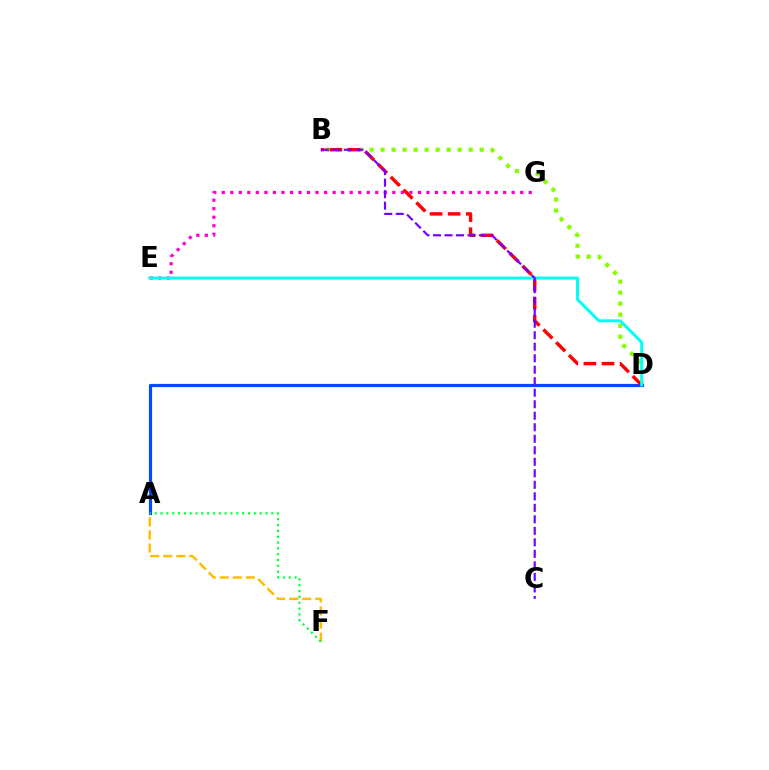{('B', 'D'): [{'color': '#84ff00', 'line_style': 'dotted', 'thickness': 2.99}, {'color': '#ff0000', 'line_style': 'dashed', 'thickness': 2.46}], ('A', 'D'): [{'color': '#004bff', 'line_style': 'solid', 'thickness': 2.29}], ('E', 'G'): [{'color': '#ff00cf', 'line_style': 'dotted', 'thickness': 2.32}], ('A', 'F'): [{'color': '#ffbd00', 'line_style': 'dashed', 'thickness': 1.77}, {'color': '#00ff39', 'line_style': 'dotted', 'thickness': 1.58}], ('D', 'E'): [{'color': '#00fff6', 'line_style': 'solid', 'thickness': 2.13}], ('B', 'C'): [{'color': '#7200ff', 'line_style': 'dashed', 'thickness': 1.56}]}